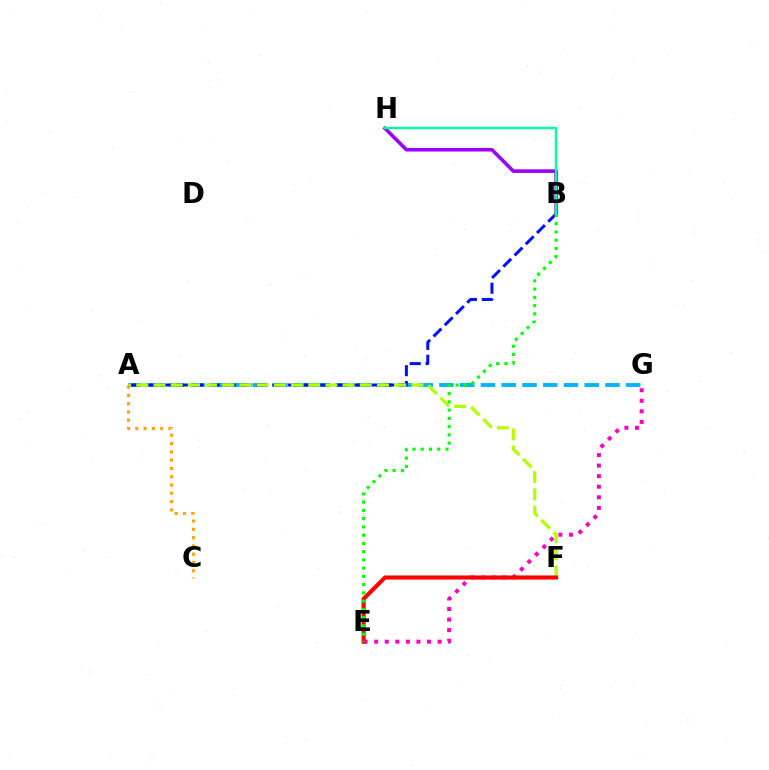{('A', 'G'): [{'color': '#00b5ff', 'line_style': 'dashed', 'thickness': 2.82}], ('A', 'B'): [{'color': '#0010ff', 'line_style': 'dashed', 'thickness': 2.16}], ('E', 'G'): [{'color': '#ff00bd', 'line_style': 'dotted', 'thickness': 2.87}], ('B', 'H'): [{'color': '#9b00ff', 'line_style': 'solid', 'thickness': 2.59}, {'color': '#00ff9d', 'line_style': 'solid', 'thickness': 1.74}], ('A', 'F'): [{'color': '#b3ff00', 'line_style': 'dashed', 'thickness': 2.34}], ('A', 'C'): [{'color': '#ffa500', 'line_style': 'dotted', 'thickness': 2.25}], ('E', 'F'): [{'color': '#ff0000', 'line_style': 'solid', 'thickness': 2.94}], ('B', 'E'): [{'color': '#08ff00', 'line_style': 'dotted', 'thickness': 2.24}]}